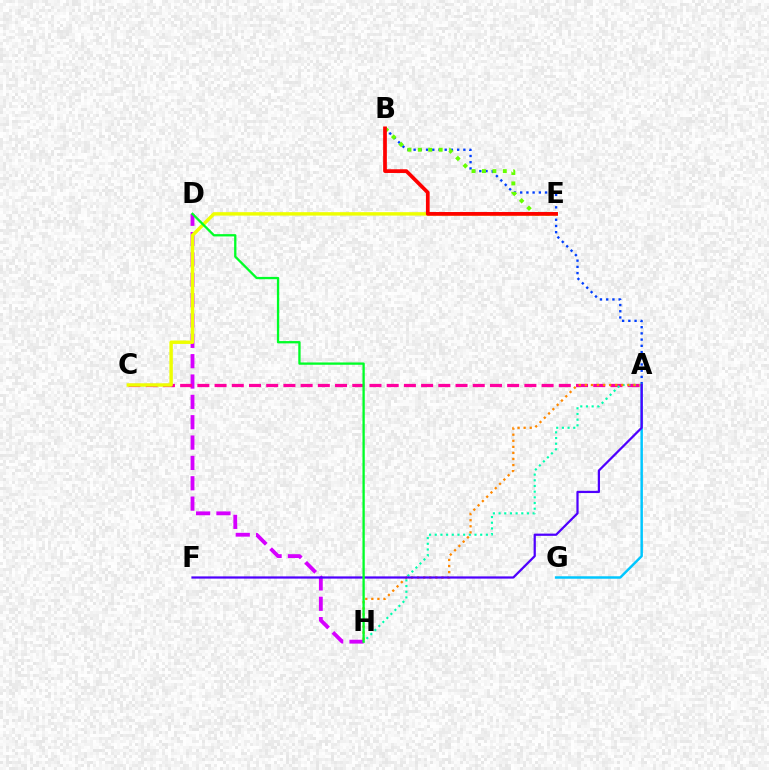{('A', 'B'): [{'color': '#003fff', 'line_style': 'dotted', 'thickness': 1.69}], ('B', 'E'): [{'color': '#66ff00', 'line_style': 'dotted', 'thickness': 2.83}, {'color': '#ff0000', 'line_style': 'solid', 'thickness': 2.68}], ('D', 'H'): [{'color': '#d600ff', 'line_style': 'dashed', 'thickness': 2.76}, {'color': '#00ff27', 'line_style': 'solid', 'thickness': 1.66}], ('A', 'C'): [{'color': '#ff00a0', 'line_style': 'dashed', 'thickness': 2.34}], ('A', 'H'): [{'color': '#00ffaf', 'line_style': 'dotted', 'thickness': 1.54}, {'color': '#ff8800', 'line_style': 'dotted', 'thickness': 1.65}], ('C', 'E'): [{'color': '#eeff00', 'line_style': 'solid', 'thickness': 2.47}], ('A', 'G'): [{'color': '#00c7ff', 'line_style': 'solid', 'thickness': 1.78}], ('A', 'F'): [{'color': '#4f00ff', 'line_style': 'solid', 'thickness': 1.61}]}